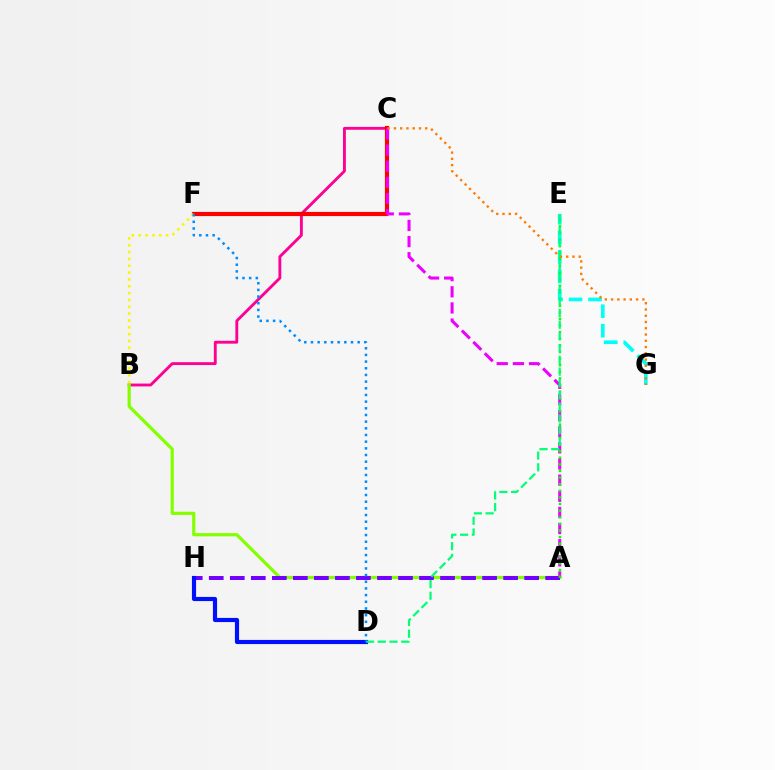{('E', 'G'): [{'color': '#00fff6', 'line_style': 'dashed', 'thickness': 2.65}], ('B', 'C'): [{'color': '#ff0094', 'line_style': 'solid', 'thickness': 2.07}], ('A', 'B'): [{'color': '#84ff00', 'line_style': 'solid', 'thickness': 2.31}], ('A', 'H'): [{'color': '#7200ff', 'line_style': 'dashed', 'thickness': 2.86}], ('C', 'F'): [{'color': '#ff0000', 'line_style': 'solid', 'thickness': 3.0}], ('A', 'C'): [{'color': '#ee00ff', 'line_style': 'dashed', 'thickness': 2.19}], ('A', 'E'): [{'color': '#08ff00', 'line_style': 'dotted', 'thickness': 1.8}], ('D', 'H'): [{'color': '#0010ff', 'line_style': 'solid', 'thickness': 2.99}], ('D', 'E'): [{'color': '#00ff74', 'line_style': 'dashed', 'thickness': 1.59}], ('C', 'G'): [{'color': '#ff7c00', 'line_style': 'dotted', 'thickness': 1.7}], ('B', 'F'): [{'color': '#fcf500', 'line_style': 'dotted', 'thickness': 1.86}], ('D', 'F'): [{'color': '#008cff', 'line_style': 'dotted', 'thickness': 1.81}]}